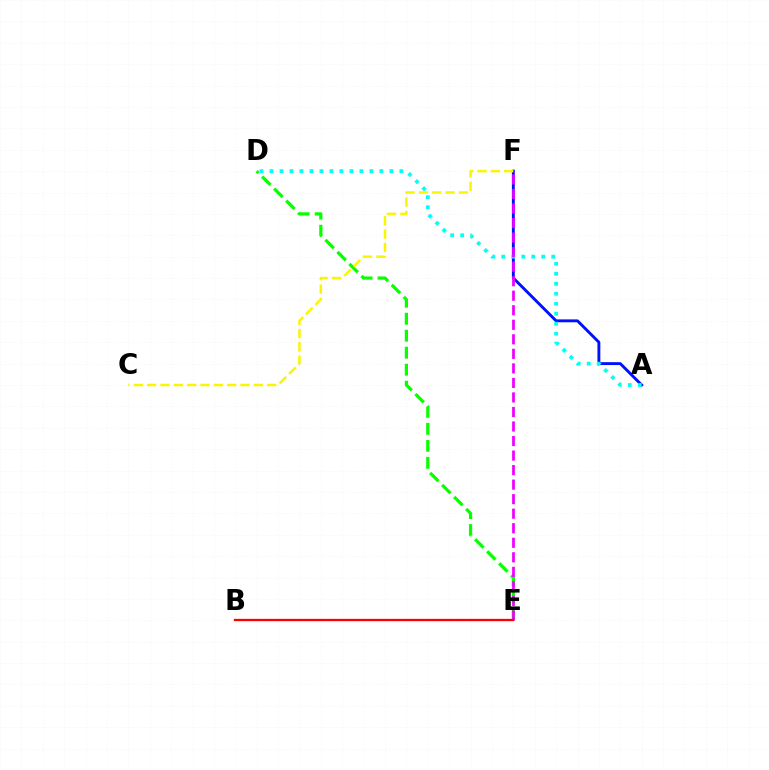{('A', 'F'): [{'color': '#0010ff', 'line_style': 'solid', 'thickness': 2.08}], ('A', 'D'): [{'color': '#00fff6', 'line_style': 'dotted', 'thickness': 2.71}], ('D', 'E'): [{'color': '#08ff00', 'line_style': 'dashed', 'thickness': 2.31}], ('E', 'F'): [{'color': '#ee00ff', 'line_style': 'dashed', 'thickness': 1.97}], ('C', 'F'): [{'color': '#fcf500', 'line_style': 'dashed', 'thickness': 1.81}], ('B', 'E'): [{'color': '#ff0000', 'line_style': 'solid', 'thickness': 1.66}]}